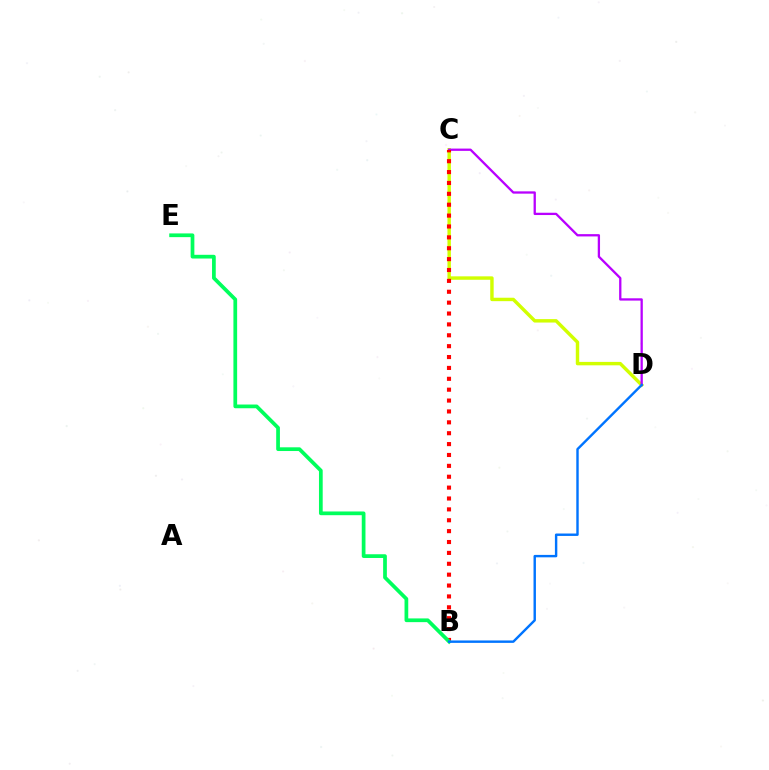{('C', 'D'): [{'color': '#d1ff00', 'line_style': 'solid', 'thickness': 2.47}, {'color': '#b900ff', 'line_style': 'solid', 'thickness': 1.65}], ('B', 'C'): [{'color': '#ff0000', 'line_style': 'dotted', 'thickness': 2.96}], ('B', 'E'): [{'color': '#00ff5c', 'line_style': 'solid', 'thickness': 2.68}], ('B', 'D'): [{'color': '#0074ff', 'line_style': 'solid', 'thickness': 1.74}]}